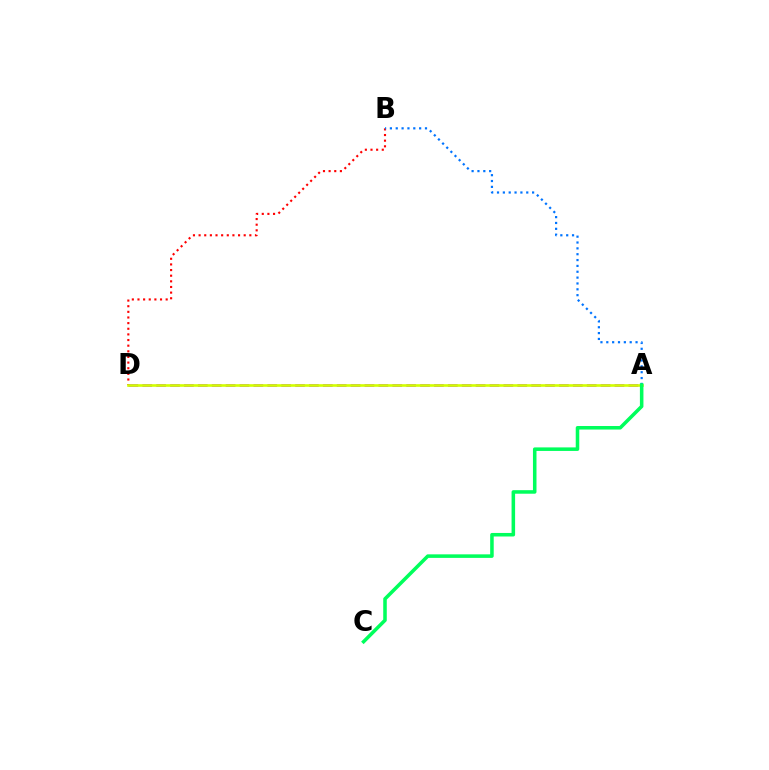{('B', 'D'): [{'color': '#ff0000', 'line_style': 'dotted', 'thickness': 1.53}], ('A', 'D'): [{'color': '#b900ff', 'line_style': 'dashed', 'thickness': 1.89}, {'color': '#d1ff00', 'line_style': 'solid', 'thickness': 1.89}], ('A', 'B'): [{'color': '#0074ff', 'line_style': 'dotted', 'thickness': 1.59}], ('A', 'C'): [{'color': '#00ff5c', 'line_style': 'solid', 'thickness': 2.55}]}